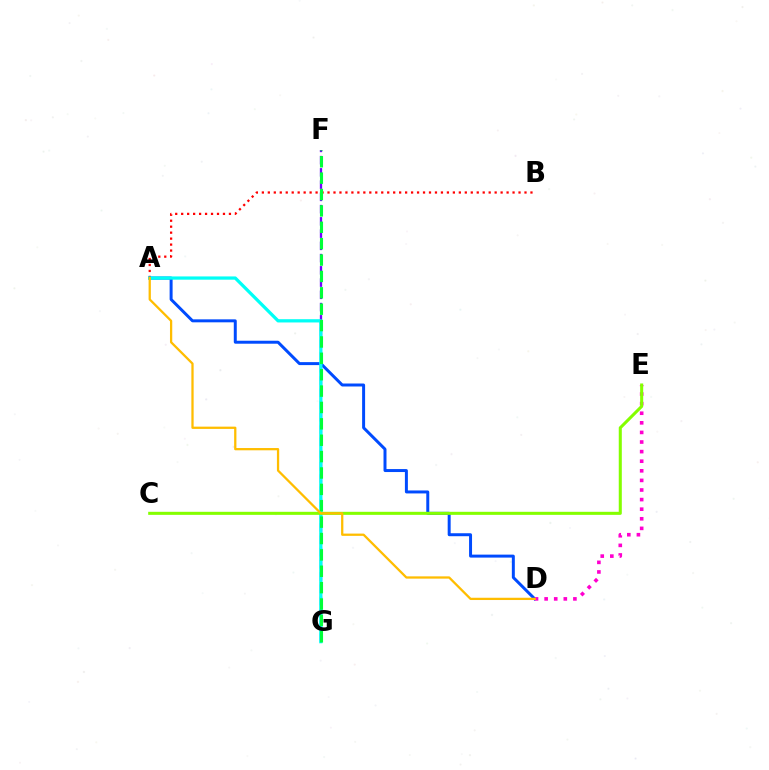{('F', 'G'): [{'color': '#7200ff', 'line_style': 'dashed', 'thickness': 1.66}, {'color': '#00ff39', 'line_style': 'dashed', 'thickness': 2.23}], ('A', 'B'): [{'color': '#ff0000', 'line_style': 'dotted', 'thickness': 1.62}], ('A', 'D'): [{'color': '#004bff', 'line_style': 'solid', 'thickness': 2.14}, {'color': '#ffbd00', 'line_style': 'solid', 'thickness': 1.64}], ('A', 'G'): [{'color': '#00fff6', 'line_style': 'solid', 'thickness': 2.34}], ('D', 'E'): [{'color': '#ff00cf', 'line_style': 'dotted', 'thickness': 2.61}], ('C', 'E'): [{'color': '#84ff00', 'line_style': 'solid', 'thickness': 2.2}]}